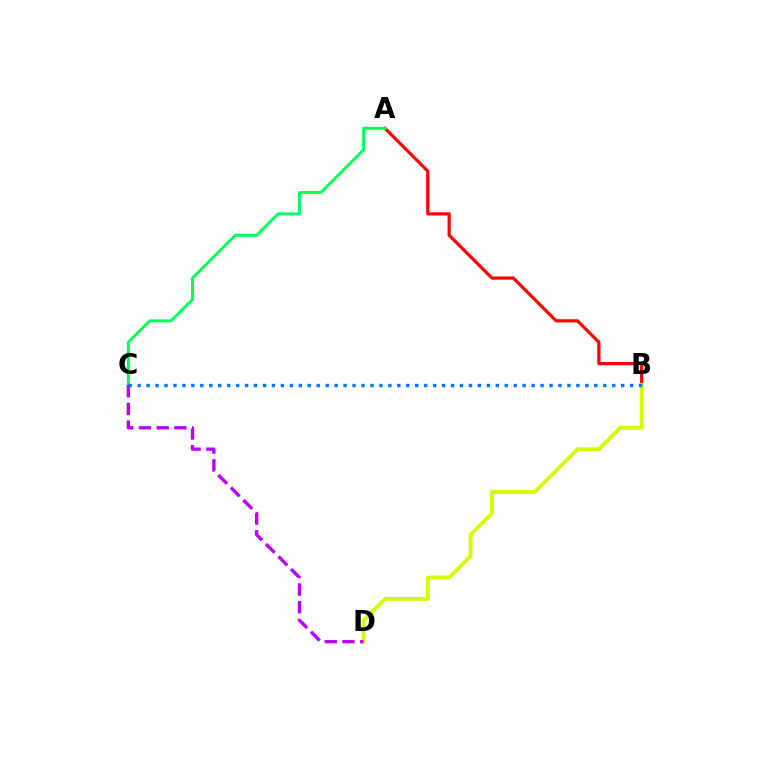{('A', 'B'): [{'color': '#ff0000', 'line_style': 'solid', 'thickness': 2.31}], ('B', 'D'): [{'color': '#d1ff00', 'line_style': 'solid', 'thickness': 2.79}], ('A', 'C'): [{'color': '#00ff5c', 'line_style': 'solid', 'thickness': 2.12}], ('C', 'D'): [{'color': '#b900ff', 'line_style': 'dashed', 'thickness': 2.41}], ('B', 'C'): [{'color': '#0074ff', 'line_style': 'dotted', 'thickness': 2.43}]}